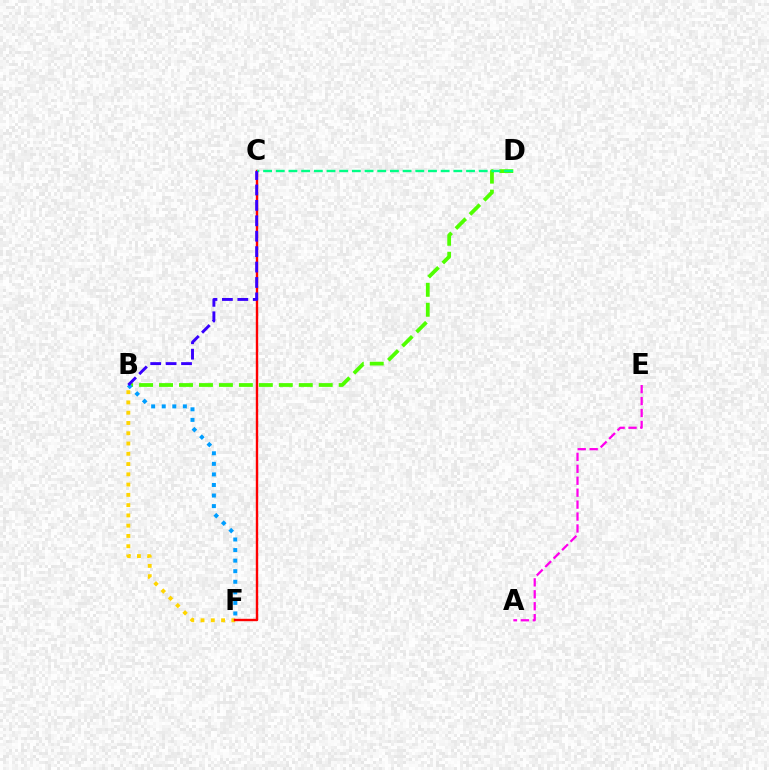{('B', 'D'): [{'color': '#4fff00', 'line_style': 'dashed', 'thickness': 2.71}], ('A', 'E'): [{'color': '#ff00ed', 'line_style': 'dashed', 'thickness': 1.62}], ('B', 'F'): [{'color': '#ffd500', 'line_style': 'dotted', 'thickness': 2.79}, {'color': '#009eff', 'line_style': 'dotted', 'thickness': 2.87}], ('C', 'F'): [{'color': '#ff0000', 'line_style': 'solid', 'thickness': 1.73}], ('C', 'D'): [{'color': '#00ff86', 'line_style': 'dashed', 'thickness': 1.72}], ('B', 'C'): [{'color': '#3700ff', 'line_style': 'dashed', 'thickness': 2.09}]}